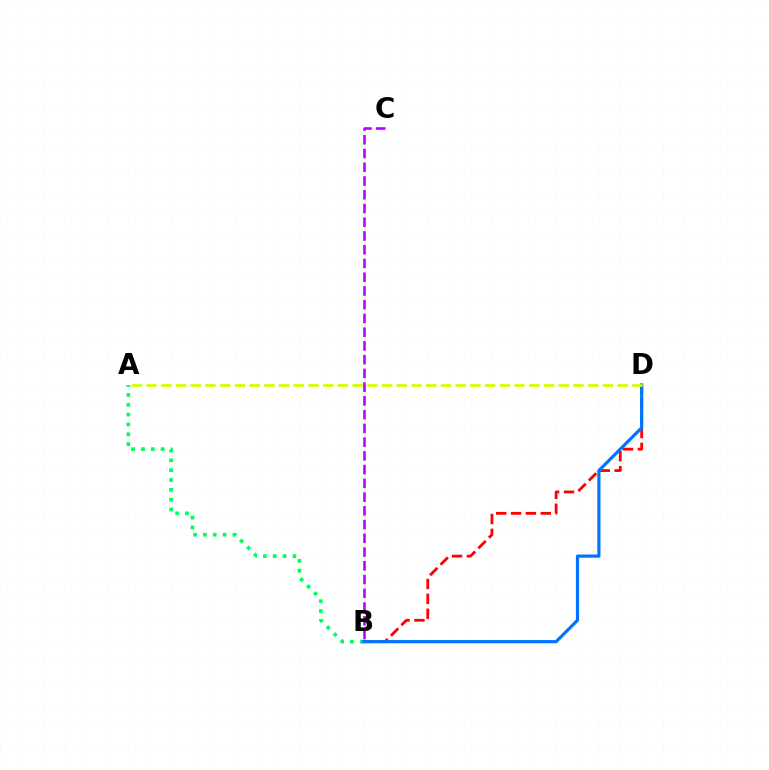{('A', 'B'): [{'color': '#00ff5c', 'line_style': 'dotted', 'thickness': 2.67}], ('B', 'D'): [{'color': '#ff0000', 'line_style': 'dashed', 'thickness': 2.02}, {'color': '#0074ff', 'line_style': 'solid', 'thickness': 2.3}], ('B', 'C'): [{'color': '#b900ff', 'line_style': 'dashed', 'thickness': 1.87}], ('A', 'D'): [{'color': '#d1ff00', 'line_style': 'dashed', 'thickness': 2.0}]}